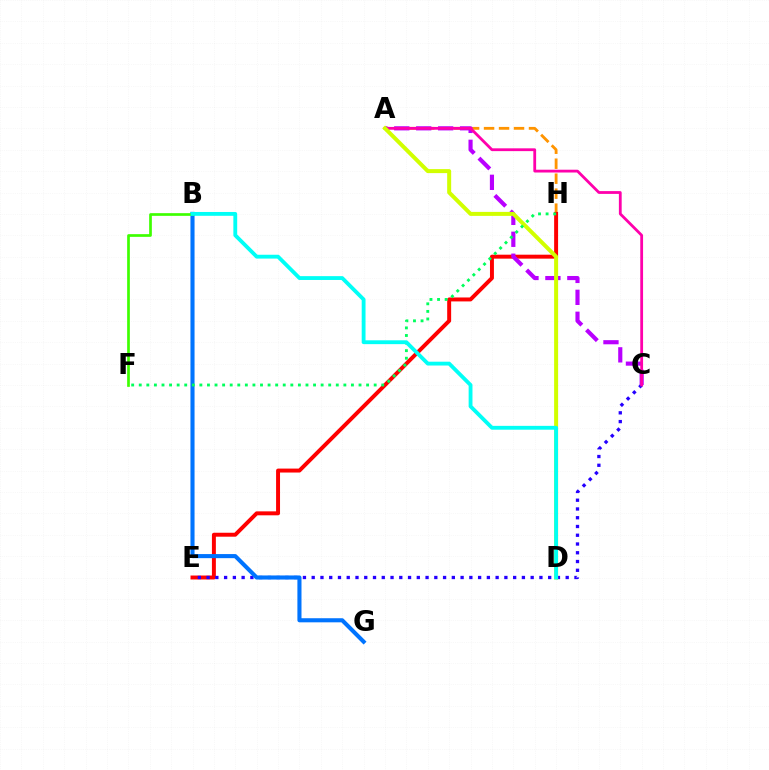{('A', 'H'): [{'color': '#ff9400', 'line_style': 'dashed', 'thickness': 2.04}], ('E', 'H'): [{'color': '#ff0000', 'line_style': 'solid', 'thickness': 2.84}], ('C', 'E'): [{'color': '#2500ff', 'line_style': 'dotted', 'thickness': 2.38}], ('B', 'G'): [{'color': '#0074ff', 'line_style': 'solid', 'thickness': 2.95}], ('A', 'C'): [{'color': '#b900ff', 'line_style': 'dashed', 'thickness': 2.98}, {'color': '#ff00ac', 'line_style': 'solid', 'thickness': 2.01}], ('A', 'D'): [{'color': '#d1ff00', 'line_style': 'solid', 'thickness': 2.88}], ('B', 'F'): [{'color': '#3dff00', 'line_style': 'solid', 'thickness': 1.94}], ('F', 'H'): [{'color': '#00ff5c', 'line_style': 'dotted', 'thickness': 2.06}], ('B', 'D'): [{'color': '#00fff6', 'line_style': 'solid', 'thickness': 2.76}]}